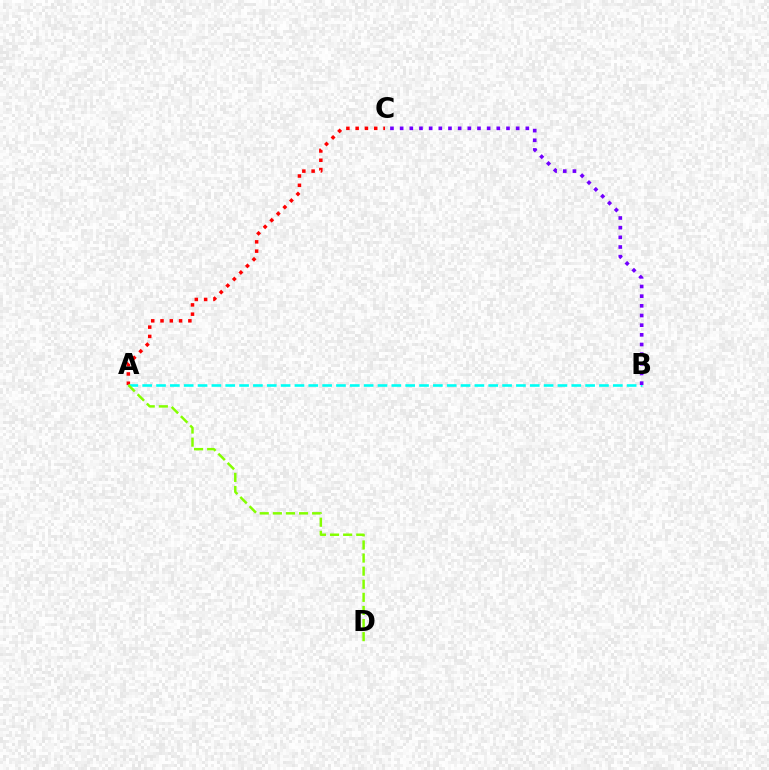{('A', 'C'): [{'color': '#ff0000', 'line_style': 'dotted', 'thickness': 2.52}], ('A', 'B'): [{'color': '#00fff6', 'line_style': 'dashed', 'thickness': 1.88}], ('B', 'C'): [{'color': '#7200ff', 'line_style': 'dotted', 'thickness': 2.63}], ('A', 'D'): [{'color': '#84ff00', 'line_style': 'dashed', 'thickness': 1.78}]}